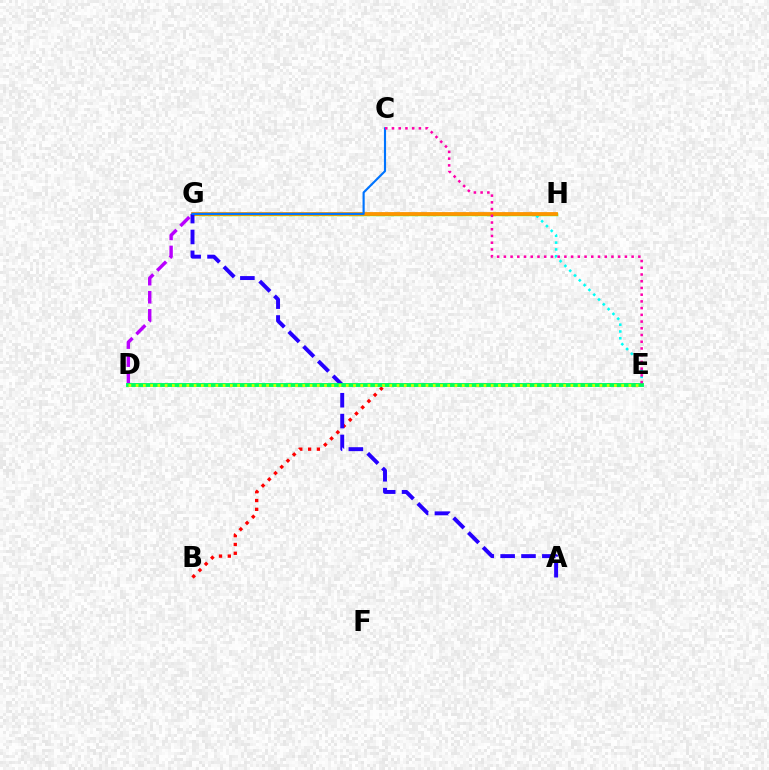{('G', 'H'): [{'color': '#3dff00', 'line_style': 'solid', 'thickness': 2.42}, {'color': '#ff9400', 'line_style': 'solid', 'thickness': 2.7}], ('D', 'G'): [{'color': '#b900ff', 'line_style': 'dashed', 'thickness': 2.45}], ('B', 'E'): [{'color': '#ff0000', 'line_style': 'dotted', 'thickness': 2.39}], ('E', 'G'): [{'color': '#00fff6', 'line_style': 'dotted', 'thickness': 1.84}], ('A', 'G'): [{'color': '#2500ff', 'line_style': 'dashed', 'thickness': 2.83}], ('D', 'E'): [{'color': '#00ff5c', 'line_style': 'solid', 'thickness': 2.81}, {'color': '#d1ff00', 'line_style': 'dotted', 'thickness': 1.97}], ('C', 'G'): [{'color': '#0074ff', 'line_style': 'solid', 'thickness': 1.54}], ('C', 'E'): [{'color': '#ff00ac', 'line_style': 'dotted', 'thickness': 1.83}]}